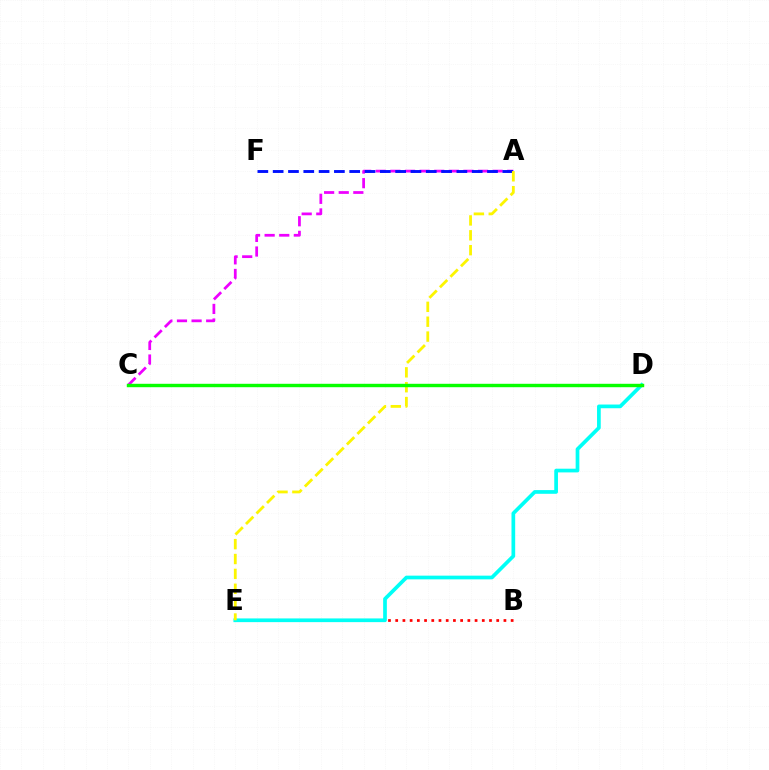{('A', 'C'): [{'color': '#ee00ff', 'line_style': 'dashed', 'thickness': 1.98}], ('A', 'F'): [{'color': '#0010ff', 'line_style': 'dashed', 'thickness': 2.08}], ('B', 'E'): [{'color': '#ff0000', 'line_style': 'dotted', 'thickness': 1.96}], ('D', 'E'): [{'color': '#00fff6', 'line_style': 'solid', 'thickness': 2.67}], ('A', 'E'): [{'color': '#fcf500', 'line_style': 'dashed', 'thickness': 2.02}], ('C', 'D'): [{'color': '#08ff00', 'line_style': 'solid', 'thickness': 2.46}]}